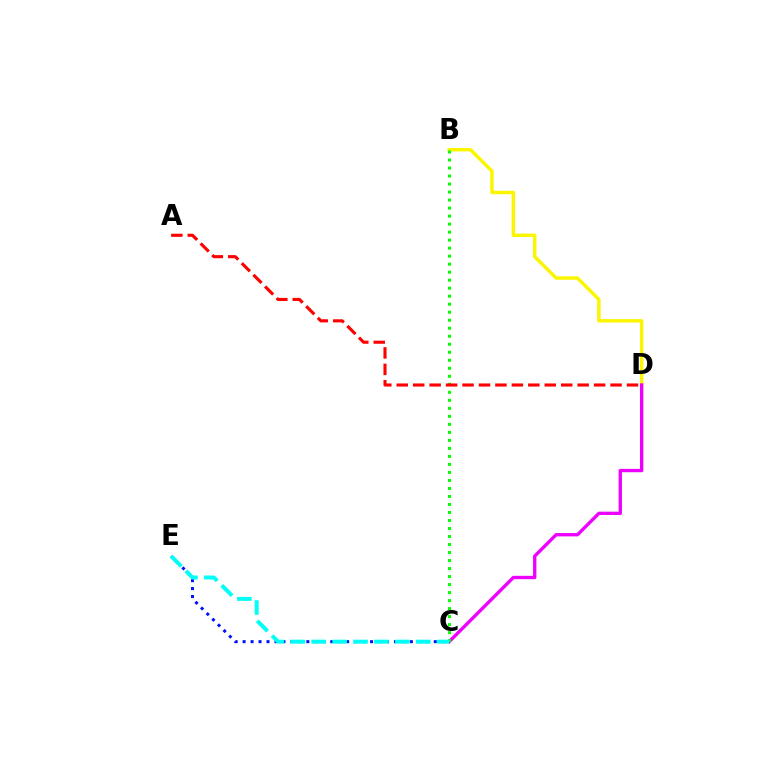{('B', 'D'): [{'color': '#fcf500', 'line_style': 'solid', 'thickness': 2.48}], ('C', 'D'): [{'color': '#ee00ff', 'line_style': 'solid', 'thickness': 2.41}], ('B', 'C'): [{'color': '#08ff00', 'line_style': 'dotted', 'thickness': 2.18}], ('C', 'E'): [{'color': '#0010ff', 'line_style': 'dotted', 'thickness': 2.16}, {'color': '#00fff6', 'line_style': 'dashed', 'thickness': 2.84}], ('A', 'D'): [{'color': '#ff0000', 'line_style': 'dashed', 'thickness': 2.23}]}